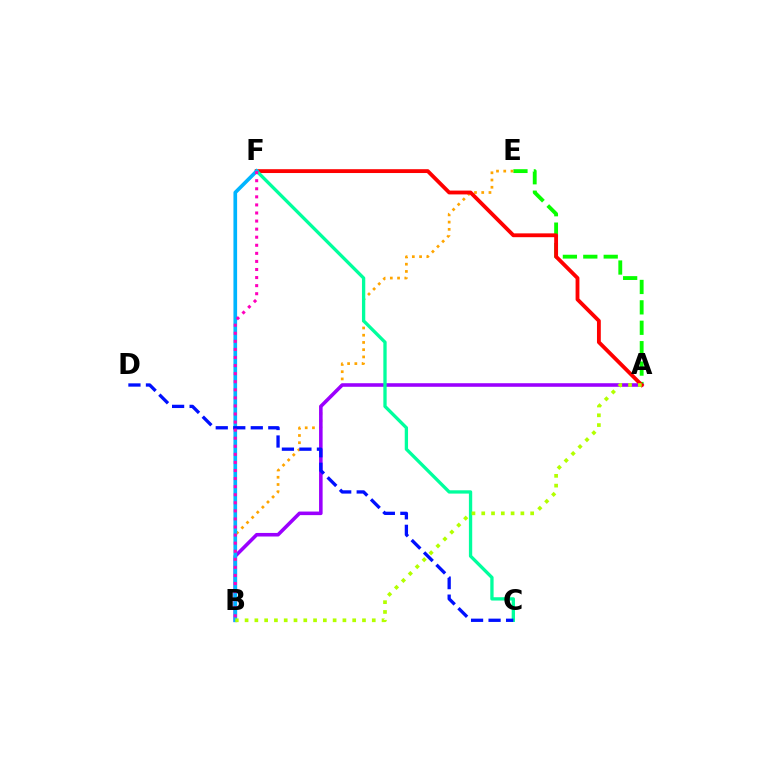{('A', 'E'): [{'color': '#08ff00', 'line_style': 'dashed', 'thickness': 2.77}], ('B', 'E'): [{'color': '#ffa500', 'line_style': 'dotted', 'thickness': 1.97}], ('A', 'B'): [{'color': '#9b00ff', 'line_style': 'solid', 'thickness': 2.57}, {'color': '#b3ff00', 'line_style': 'dotted', 'thickness': 2.66}], ('A', 'F'): [{'color': '#ff0000', 'line_style': 'solid', 'thickness': 2.76}], ('C', 'F'): [{'color': '#00ff9d', 'line_style': 'solid', 'thickness': 2.38}], ('B', 'F'): [{'color': '#00b5ff', 'line_style': 'solid', 'thickness': 2.64}, {'color': '#ff00bd', 'line_style': 'dotted', 'thickness': 2.19}], ('C', 'D'): [{'color': '#0010ff', 'line_style': 'dashed', 'thickness': 2.38}]}